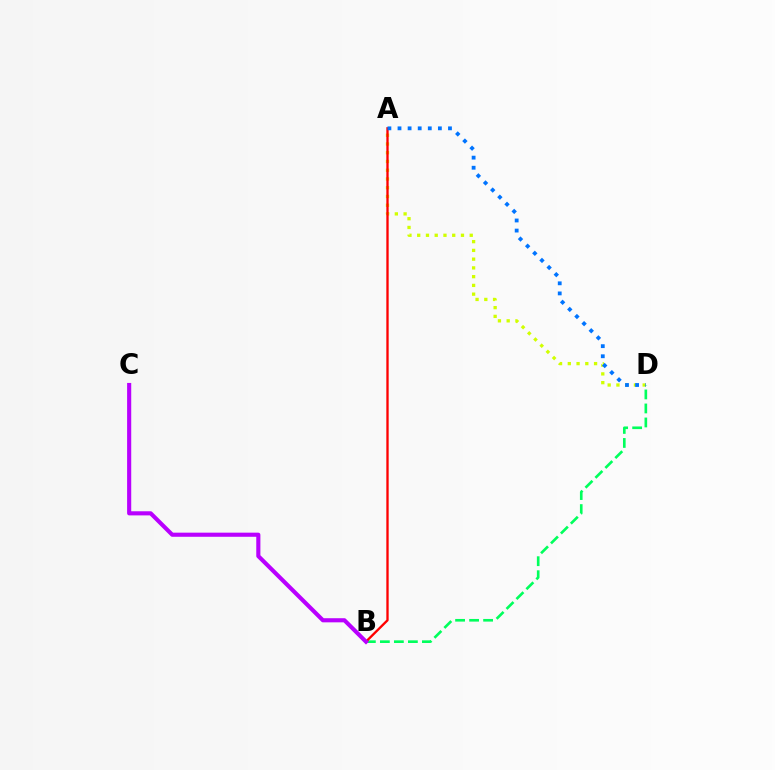{('A', 'D'): [{'color': '#d1ff00', 'line_style': 'dotted', 'thickness': 2.38}, {'color': '#0074ff', 'line_style': 'dotted', 'thickness': 2.74}], ('B', 'D'): [{'color': '#00ff5c', 'line_style': 'dashed', 'thickness': 1.9}], ('A', 'B'): [{'color': '#ff0000', 'line_style': 'solid', 'thickness': 1.68}], ('B', 'C'): [{'color': '#b900ff', 'line_style': 'solid', 'thickness': 2.96}]}